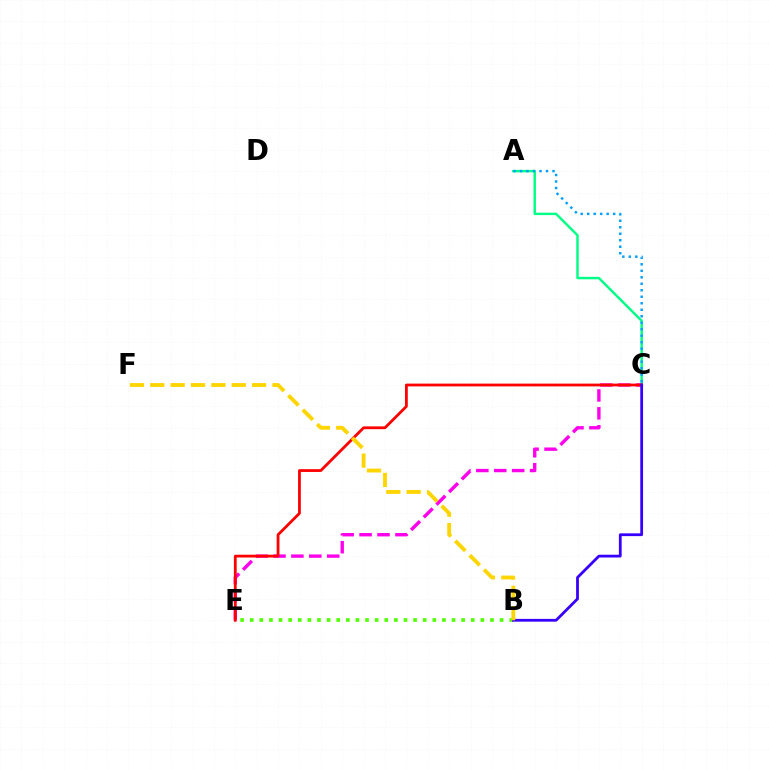{('A', 'C'): [{'color': '#00ff86', 'line_style': 'solid', 'thickness': 1.77}, {'color': '#009eff', 'line_style': 'dotted', 'thickness': 1.76}], ('C', 'E'): [{'color': '#ff00ed', 'line_style': 'dashed', 'thickness': 2.43}, {'color': '#ff0000', 'line_style': 'solid', 'thickness': 2.01}], ('B', 'E'): [{'color': '#4fff00', 'line_style': 'dotted', 'thickness': 2.61}], ('B', 'C'): [{'color': '#3700ff', 'line_style': 'solid', 'thickness': 2.0}], ('B', 'F'): [{'color': '#ffd500', 'line_style': 'dashed', 'thickness': 2.77}]}